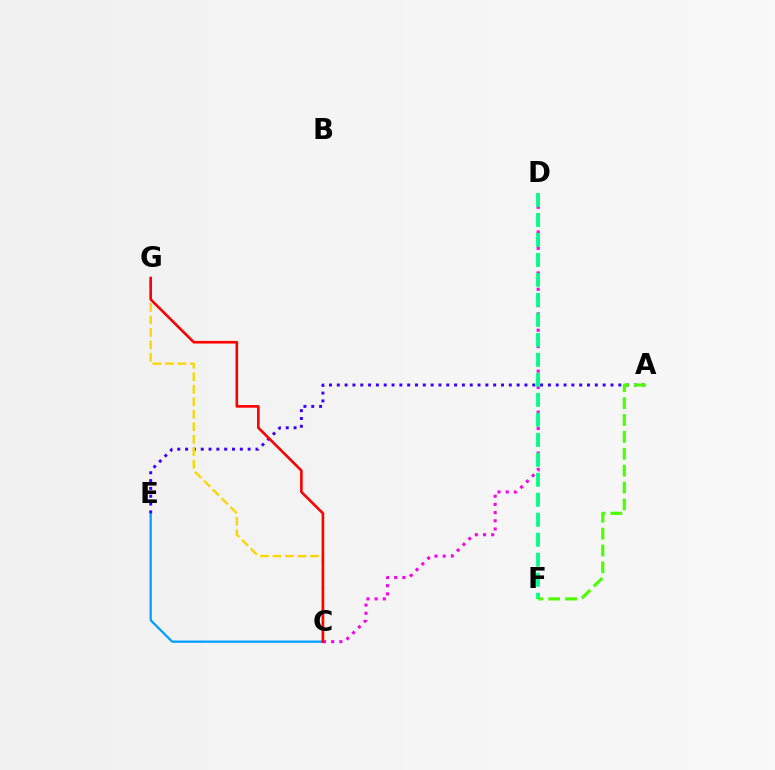{('C', 'D'): [{'color': '#ff00ed', 'line_style': 'dotted', 'thickness': 2.22}], ('C', 'E'): [{'color': '#009eff', 'line_style': 'solid', 'thickness': 1.62}], ('A', 'E'): [{'color': '#3700ff', 'line_style': 'dotted', 'thickness': 2.12}], ('C', 'G'): [{'color': '#ffd500', 'line_style': 'dashed', 'thickness': 1.7}, {'color': '#ff0000', 'line_style': 'solid', 'thickness': 1.89}], ('D', 'F'): [{'color': '#00ff86', 'line_style': 'dashed', 'thickness': 2.72}], ('A', 'F'): [{'color': '#4fff00', 'line_style': 'dashed', 'thickness': 2.29}]}